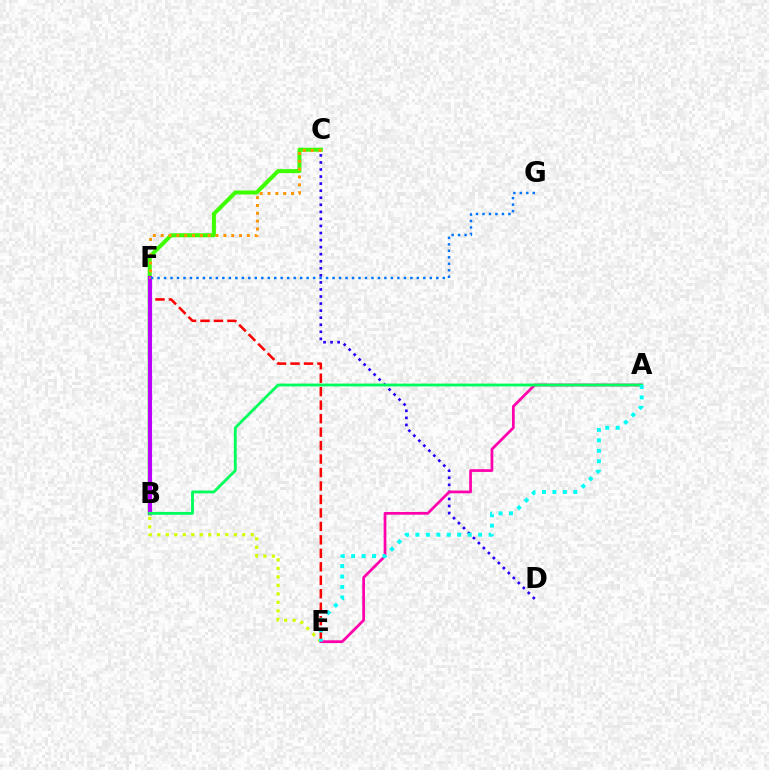{('B', 'E'): [{'color': '#d1ff00', 'line_style': 'dotted', 'thickness': 2.31}], ('B', 'C'): [{'color': '#3dff00', 'line_style': 'solid', 'thickness': 2.9}], ('C', 'D'): [{'color': '#2500ff', 'line_style': 'dotted', 'thickness': 1.92}], ('E', 'F'): [{'color': '#ff0000', 'line_style': 'dashed', 'thickness': 1.83}], ('B', 'F'): [{'color': '#b900ff', 'line_style': 'solid', 'thickness': 2.96}], ('A', 'E'): [{'color': '#ff00ac', 'line_style': 'solid', 'thickness': 1.97}, {'color': '#00fff6', 'line_style': 'dotted', 'thickness': 2.84}], ('C', 'F'): [{'color': '#ff9400', 'line_style': 'dotted', 'thickness': 2.13}], ('A', 'B'): [{'color': '#00ff5c', 'line_style': 'solid', 'thickness': 2.04}], ('F', 'G'): [{'color': '#0074ff', 'line_style': 'dotted', 'thickness': 1.76}]}